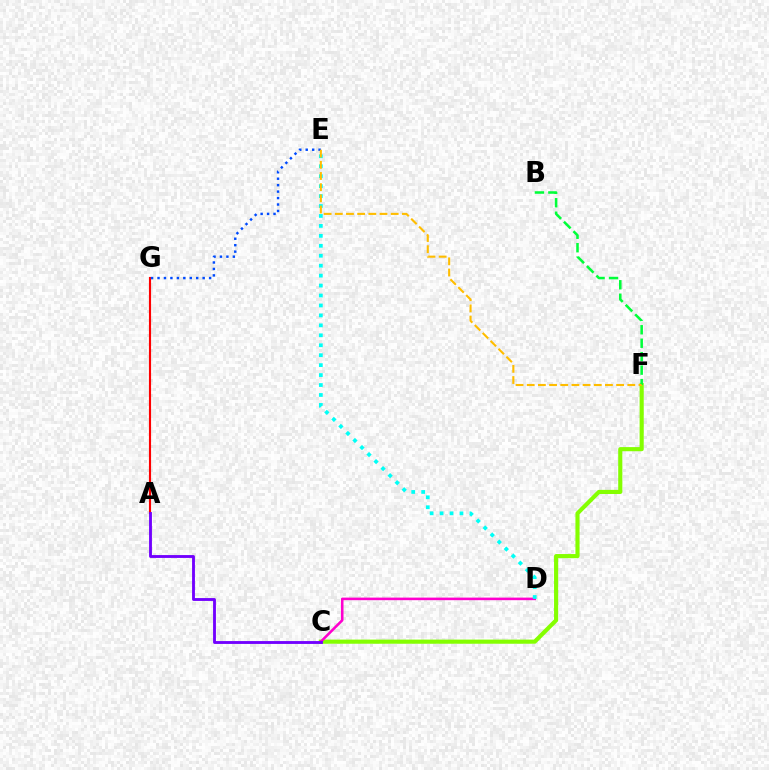{('A', 'G'): [{'color': '#ff0000', 'line_style': 'solid', 'thickness': 1.54}], ('C', 'F'): [{'color': '#84ff00', 'line_style': 'solid', 'thickness': 2.98}], ('C', 'D'): [{'color': '#ff00cf', 'line_style': 'solid', 'thickness': 1.85}], ('D', 'E'): [{'color': '#00fff6', 'line_style': 'dotted', 'thickness': 2.7}], ('E', 'G'): [{'color': '#004bff', 'line_style': 'dotted', 'thickness': 1.75}], ('B', 'F'): [{'color': '#00ff39', 'line_style': 'dashed', 'thickness': 1.83}], ('E', 'F'): [{'color': '#ffbd00', 'line_style': 'dashed', 'thickness': 1.52}], ('A', 'C'): [{'color': '#7200ff', 'line_style': 'solid', 'thickness': 2.05}]}